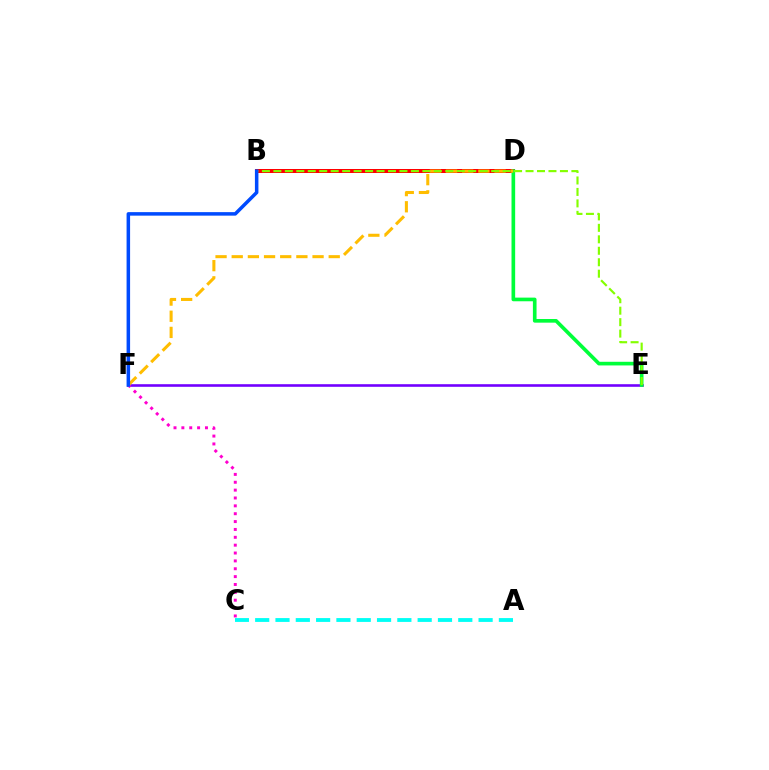{('E', 'F'): [{'color': '#7200ff', 'line_style': 'solid', 'thickness': 1.88}], ('A', 'C'): [{'color': '#00fff6', 'line_style': 'dashed', 'thickness': 2.76}], ('B', 'D'): [{'color': '#ff0000', 'line_style': 'solid', 'thickness': 2.88}], ('C', 'F'): [{'color': '#ff00cf', 'line_style': 'dotted', 'thickness': 2.14}], ('D', 'E'): [{'color': '#00ff39', 'line_style': 'solid', 'thickness': 2.63}], ('D', 'F'): [{'color': '#ffbd00', 'line_style': 'dashed', 'thickness': 2.2}], ('B', 'E'): [{'color': '#84ff00', 'line_style': 'dashed', 'thickness': 1.56}], ('B', 'F'): [{'color': '#004bff', 'line_style': 'solid', 'thickness': 2.53}]}